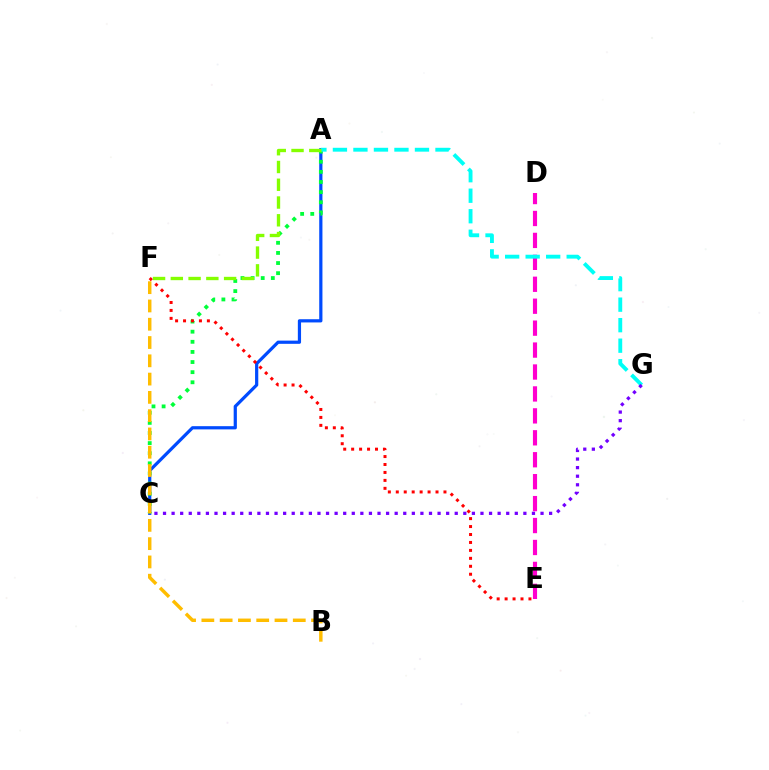{('A', 'C'): [{'color': '#004bff', 'line_style': 'solid', 'thickness': 2.31}, {'color': '#00ff39', 'line_style': 'dotted', 'thickness': 2.75}], ('B', 'F'): [{'color': '#ffbd00', 'line_style': 'dashed', 'thickness': 2.48}], ('D', 'E'): [{'color': '#ff00cf', 'line_style': 'dashed', 'thickness': 2.98}], ('A', 'G'): [{'color': '#00fff6', 'line_style': 'dashed', 'thickness': 2.79}], ('A', 'F'): [{'color': '#84ff00', 'line_style': 'dashed', 'thickness': 2.41}], ('E', 'F'): [{'color': '#ff0000', 'line_style': 'dotted', 'thickness': 2.16}], ('C', 'G'): [{'color': '#7200ff', 'line_style': 'dotted', 'thickness': 2.33}]}